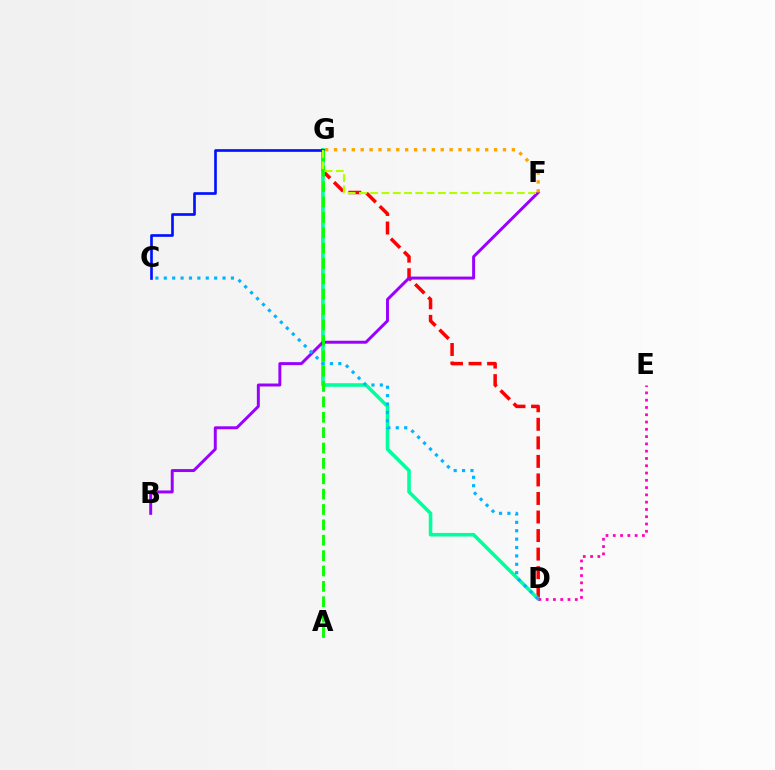{('D', 'G'): [{'color': '#ff0000', 'line_style': 'dashed', 'thickness': 2.52}, {'color': '#00ff9d', 'line_style': 'solid', 'thickness': 2.57}], ('B', 'F'): [{'color': '#9b00ff', 'line_style': 'solid', 'thickness': 2.13}], ('C', 'D'): [{'color': '#00b5ff', 'line_style': 'dotted', 'thickness': 2.28}], ('D', 'E'): [{'color': '#ff00bd', 'line_style': 'dotted', 'thickness': 1.98}], ('F', 'G'): [{'color': '#ffa500', 'line_style': 'dotted', 'thickness': 2.42}, {'color': '#b3ff00', 'line_style': 'dashed', 'thickness': 1.53}], ('C', 'G'): [{'color': '#0010ff', 'line_style': 'solid', 'thickness': 1.91}], ('A', 'G'): [{'color': '#08ff00', 'line_style': 'dashed', 'thickness': 2.09}]}